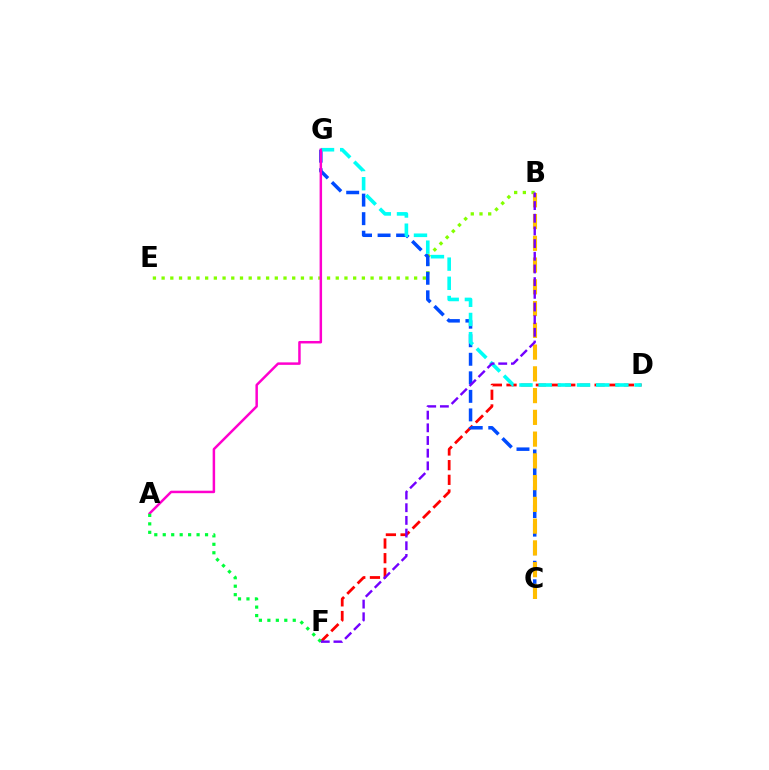{('B', 'E'): [{'color': '#84ff00', 'line_style': 'dotted', 'thickness': 2.37}], ('D', 'F'): [{'color': '#ff0000', 'line_style': 'dashed', 'thickness': 1.99}], ('C', 'G'): [{'color': '#004bff', 'line_style': 'dashed', 'thickness': 2.52}], ('D', 'G'): [{'color': '#00fff6', 'line_style': 'dashed', 'thickness': 2.61}], ('B', 'C'): [{'color': '#ffbd00', 'line_style': 'dashed', 'thickness': 2.96}], ('A', 'G'): [{'color': '#ff00cf', 'line_style': 'solid', 'thickness': 1.79}], ('A', 'F'): [{'color': '#00ff39', 'line_style': 'dotted', 'thickness': 2.3}], ('B', 'F'): [{'color': '#7200ff', 'line_style': 'dashed', 'thickness': 1.72}]}